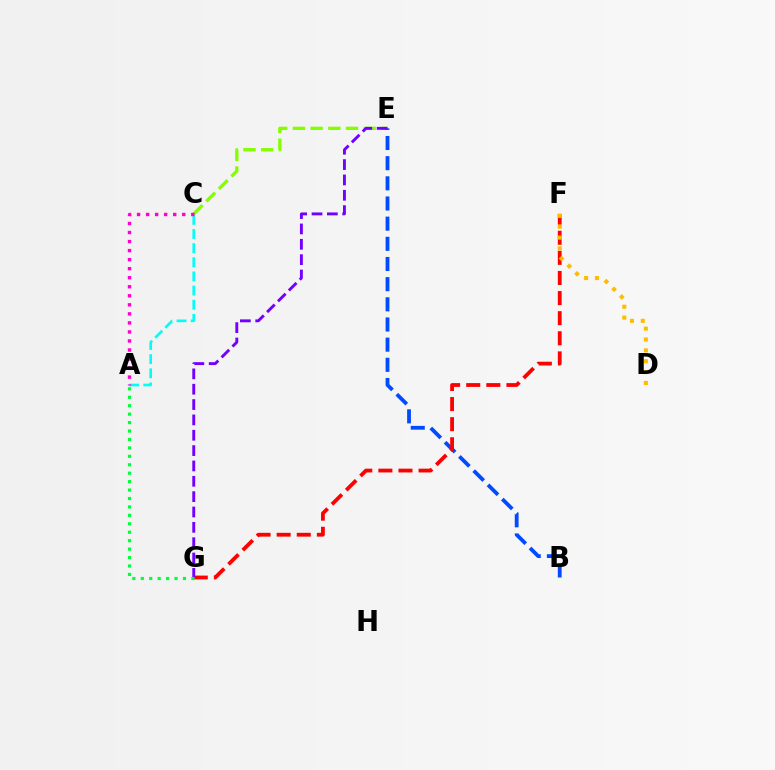{('C', 'E'): [{'color': '#84ff00', 'line_style': 'dashed', 'thickness': 2.41}], ('B', 'E'): [{'color': '#004bff', 'line_style': 'dashed', 'thickness': 2.74}], ('A', 'C'): [{'color': '#00fff6', 'line_style': 'dashed', 'thickness': 1.92}, {'color': '#ff00cf', 'line_style': 'dotted', 'thickness': 2.46}], ('F', 'G'): [{'color': '#ff0000', 'line_style': 'dashed', 'thickness': 2.73}], ('D', 'F'): [{'color': '#ffbd00', 'line_style': 'dotted', 'thickness': 2.95}], ('E', 'G'): [{'color': '#7200ff', 'line_style': 'dashed', 'thickness': 2.08}], ('A', 'G'): [{'color': '#00ff39', 'line_style': 'dotted', 'thickness': 2.29}]}